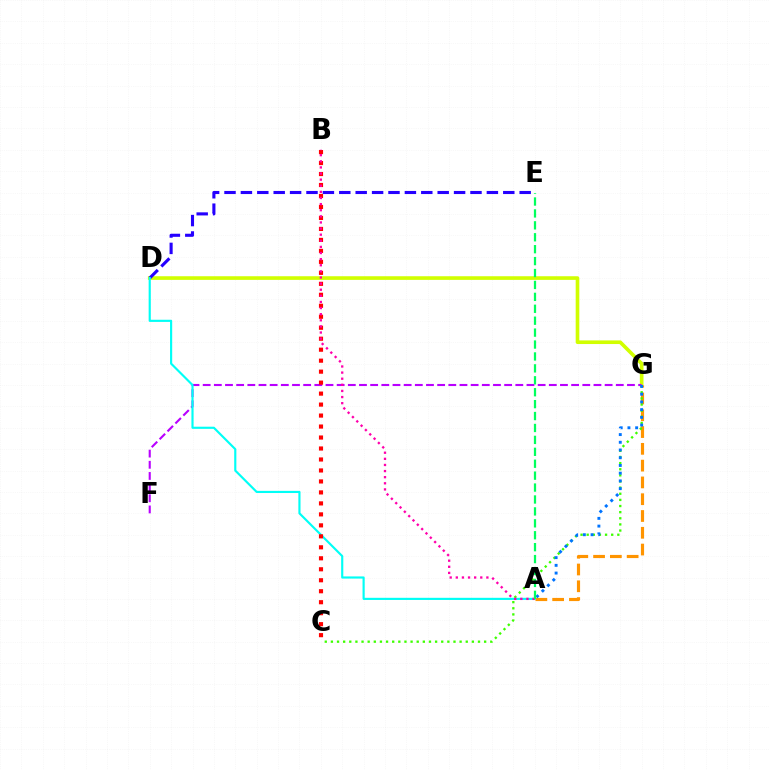{('D', 'G'): [{'color': '#d1ff00', 'line_style': 'solid', 'thickness': 2.62}], ('A', 'G'): [{'color': '#ff9400', 'line_style': 'dashed', 'thickness': 2.28}, {'color': '#0074ff', 'line_style': 'dotted', 'thickness': 2.1}], ('F', 'G'): [{'color': '#b900ff', 'line_style': 'dashed', 'thickness': 1.52}], ('D', 'E'): [{'color': '#2500ff', 'line_style': 'dashed', 'thickness': 2.23}], ('A', 'D'): [{'color': '#00fff6', 'line_style': 'solid', 'thickness': 1.55}], ('C', 'G'): [{'color': '#3dff00', 'line_style': 'dotted', 'thickness': 1.67}], ('B', 'C'): [{'color': '#ff0000', 'line_style': 'dotted', 'thickness': 2.98}], ('A', 'B'): [{'color': '#ff00ac', 'line_style': 'dotted', 'thickness': 1.66}], ('A', 'E'): [{'color': '#00ff5c', 'line_style': 'dashed', 'thickness': 1.62}]}